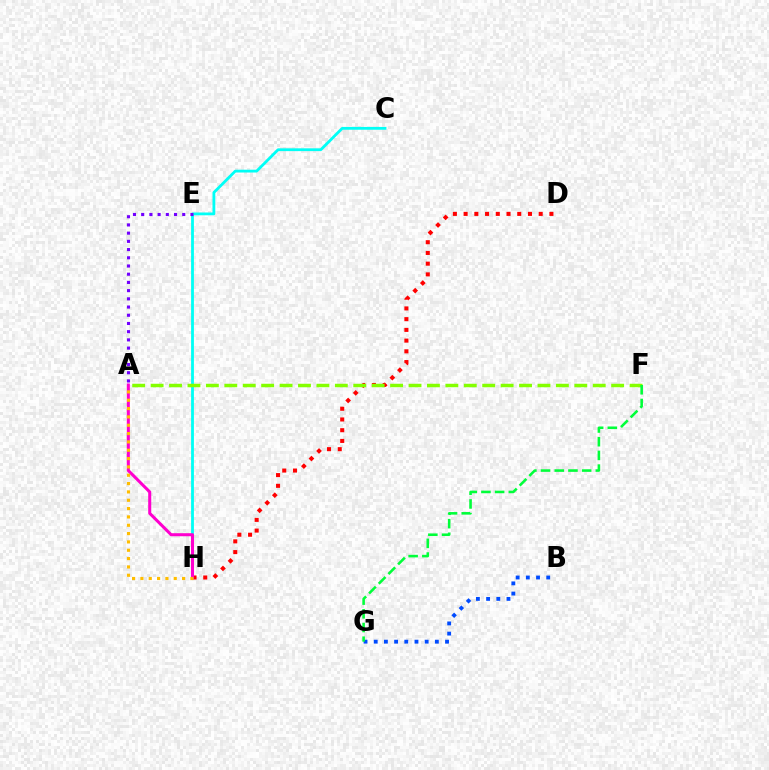{('D', 'H'): [{'color': '#ff0000', 'line_style': 'dotted', 'thickness': 2.91}], ('C', 'H'): [{'color': '#00fff6', 'line_style': 'solid', 'thickness': 2.02}], ('A', 'F'): [{'color': '#84ff00', 'line_style': 'dashed', 'thickness': 2.5}], ('A', 'E'): [{'color': '#7200ff', 'line_style': 'dotted', 'thickness': 2.23}], ('A', 'H'): [{'color': '#ff00cf', 'line_style': 'solid', 'thickness': 2.19}, {'color': '#ffbd00', 'line_style': 'dotted', 'thickness': 2.26}], ('B', 'G'): [{'color': '#004bff', 'line_style': 'dotted', 'thickness': 2.77}], ('F', 'G'): [{'color': '#00ff39', 'line_style': 'dashed', 'thickness': 1.86}]}